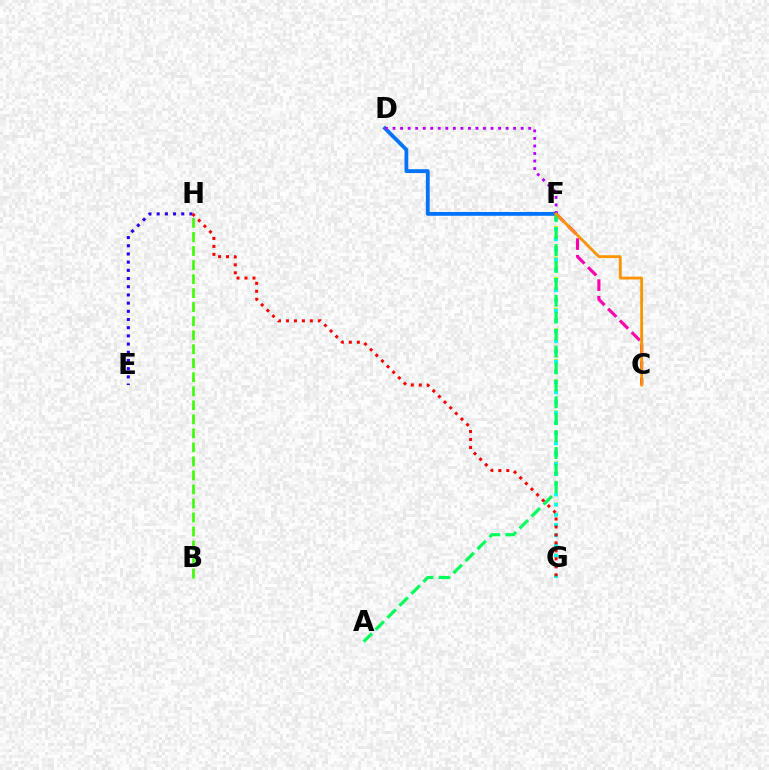{('E', 'H'): [{'color': '#2500ff', 'line_style': 'dotted', 'thickness': 2.23}], ('B', 'H'): [{'color': '#3dff00', 'line_style': 'dashed', 'thickness': 1.91}], ('F', 'G'): [{'color': '#d1ff00', 'line_style': 'dotted', 'thickness': 2.78}, {'color': '#00fff6', 'line_style': 'dotted', 'thickness': 2.77}], ('C', 'F'): [{'color': '#ff00ac', 'line_style': 'dashed', 'thickness': 2.26}, {'color': '#ff9400', 'line_style': 'solid', 'thickness': 2.05}], ('D', 'F'): [{'color': '#0074ff', 'line_style': 'solid', 'thickness': 2.74}, {'color': '#b900ff', 'line_style': 'dotted', 'thickness': 2.05}], ('A', 'F'): [{'color': '#00ff5c', 'line_style': 'dashed', 'thickness': 2.3}], ('G', 'H'): [{'color': '#ff0000', 'line_style': 'dotted', 'thickness': 2.17}]}